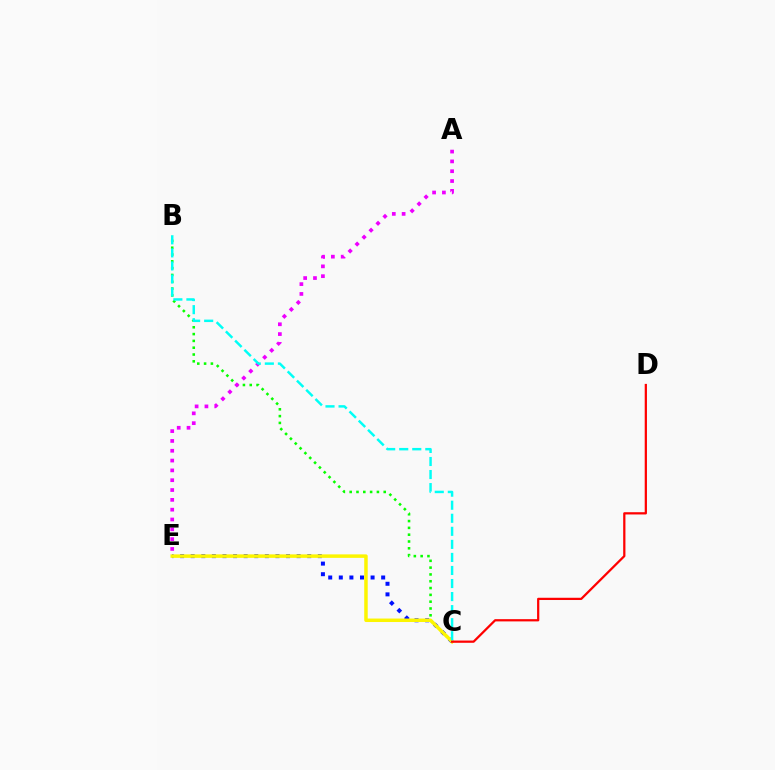{('C', 'E'): [{'color': '#0010ff', 'line_style': 'dotted', 'thickness': 2.88}, {'color': '#fcf500', 'line_style': 'solid', 'thickness': 2.51}], ('B', 'C'): [{'color': '#08ff00', 'line_style': 'dotted', 'thickness': 1.85}, {'color': '#00fff6', 'line_style': 'dashed', 'thickness': 1.77}], ('A', 'E'): [{'color': '#ee00ff', 'line_style': 'dotted', 'thickness': 2.67}], ('C', 'D'): [{'color': '#ff0000', 'line_style': 'solid', 'thickness': 1.62}]}